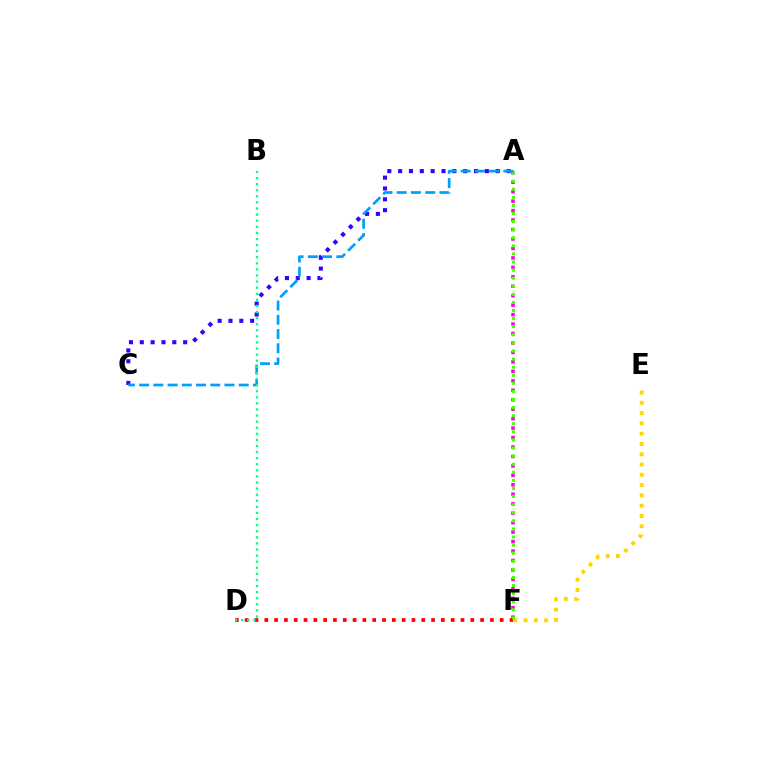{('A', 'C'): [{'color': '#3700ff', 'line_style': 'dotted', 'thickness': 2.94}, {'color': '#009eff', 'line_style': 'dashed', 'thickness': 1.93}], ('E', 'F'): [{'color': '#ffd500', 'line_style': 'dotted', 'thickness': 2.79}], ('D', 'F'): [{'color': '#ff0000', 'line_style': 'dotted', 'thickness': 2.67}], ('A', 'F'): [{'color': '#ff00ed', 'line_style': 'dotted', 'thickness': 2.57}, {'color': '#4fff00', 'line_style': 'dotted', 'thickness': 2.2}], ('B', 'D'): [{'color': '#00ff86', 'line_style': 'dotted', 'thickness': 1.65}]}